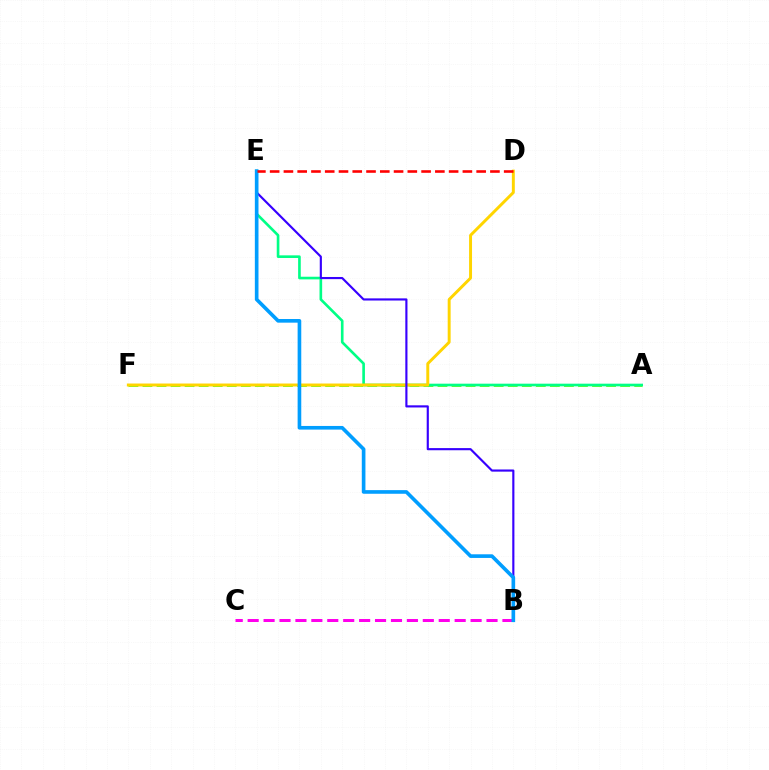{('A', 'F'): [{'color': '#4fff00', 'line_style': 'dashed', 'thickness': 1.91}], ('B', 'C'): [{'color': '#ff00ed', 'line_style': 'dashed', 'thickness': 2.16}], ('A', 'E'): [{'color': '#00ff86', 'line_style': 'solid', 'thickness': 1.9}], ('D', 'F'): [{'color': '#ffd500', 'line_style': 'solid', 'thickness': 2.13}], ('B', 'E'): [{'color': '#3700ff', 'line_style': 'solid', 'thickness': 1.55}, {'color': '#009eff', 'line_style': 'solid', 'thickness': 2.62}], ('D', 'E'): [{'color': '#ff0000', 'line_style': 'dashed', 'thickness': 1.87}]}